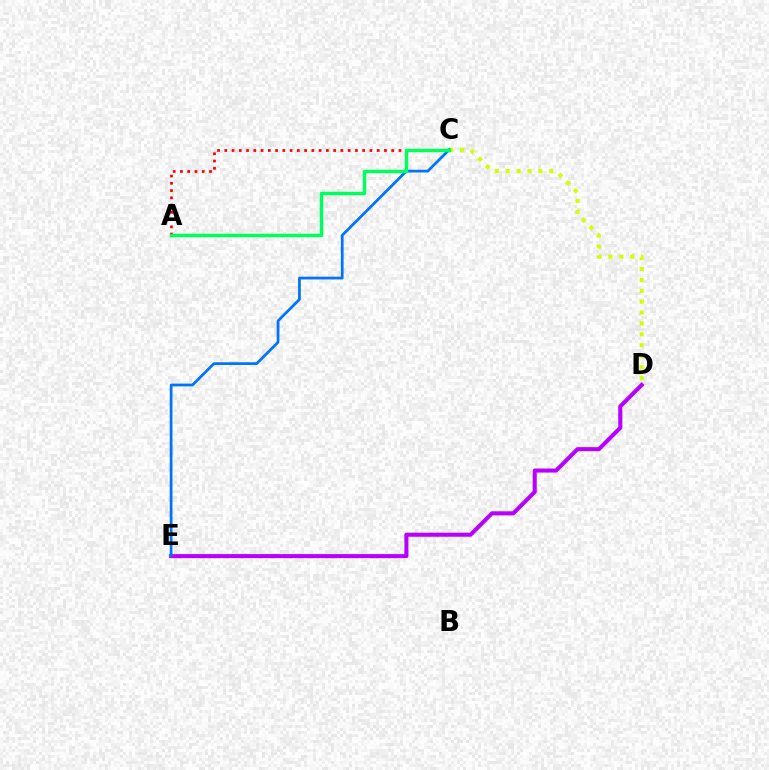{('C', 'D'): [{'color': '#d1ff00', 'line_style': 'dotted', 'thickness': 2.96}], ('A', 'C'): [{'color': '#ff0000', 'line_style': 'dotted', 'thickness': 1.97}, {'color': '#00ff5c', 'line_style': 'solid', 'thickness': 2.5}], ('D', 'E'): [{'color': '#b900ff', 'line_style': 'solid', 'thickness': 2.92}], ('C', 'E'): [{'color': '#0074ff', 'line_style': 'solid', 'thickness': 1.98}]}